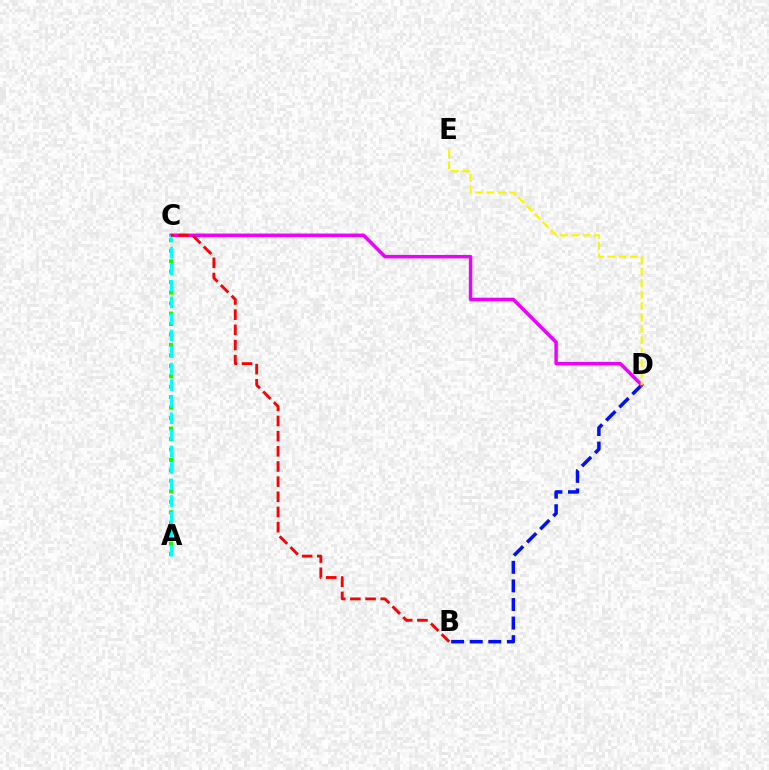{('B', 'D'): [{'color': '#0010ff', 'line_style': 'dashed', 'thickness': 2.52}], ('C', 'D'): [{'color': '#ee00ff', 'line_style': 'solid', 'thickness': 2.5}], ('A', 'C'): [{'color': '#08ff00', 'line_style': 'dotted', 'thickness': 2.84}, {'color': '#00fff6', 'line_style': 'dashed', 'thickness': 2.25}], ('D', 'E'): [{'color': '#fcf500', 'line_style': 'dashed', 'thickness': 1.55}], ('B', 'C'): [{'color': '#ff0000', 'line_style': 'dashed', 'thickness': 2.06}]}